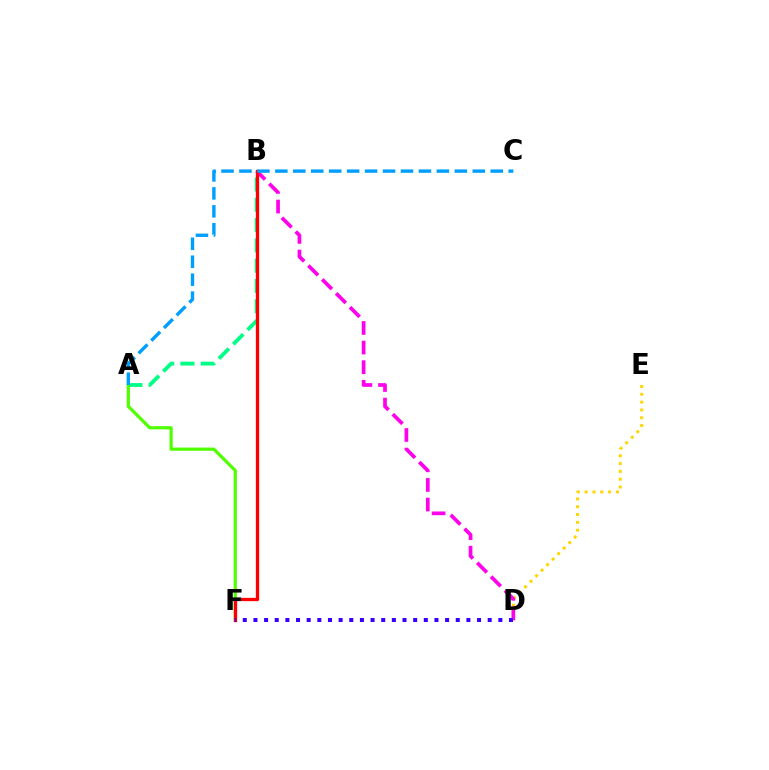{('A', 'B'): [{'color': '#00ff86', 'line_style': 'dashed', 'thickness': 2.76}], ('A', 'F'): [{'color': '#4fff00', 'line_style': 'solid', 'thickness': 2.3}], ('D', 'E'): [{'color': '#ffd500', 'line_style': 'dotted', 'thickness': 2.12}], ('B', 'D'): [{'color': '#ff00ed', 'line_style': 'dashed', 'thickness': 2.66}], ('B', 'F'): [{'color': '#ff0000', 'line_style': 'solid', 'thickness': 2.38}], ('D', 'F'): [{'color': '#3700ff', 'line_style': 'dotted', 'thickness': 2.89}], ('A', 'C'): [{'color': '#009eff', 'line_style': 'dashed', 'thickness': 2.44}]}